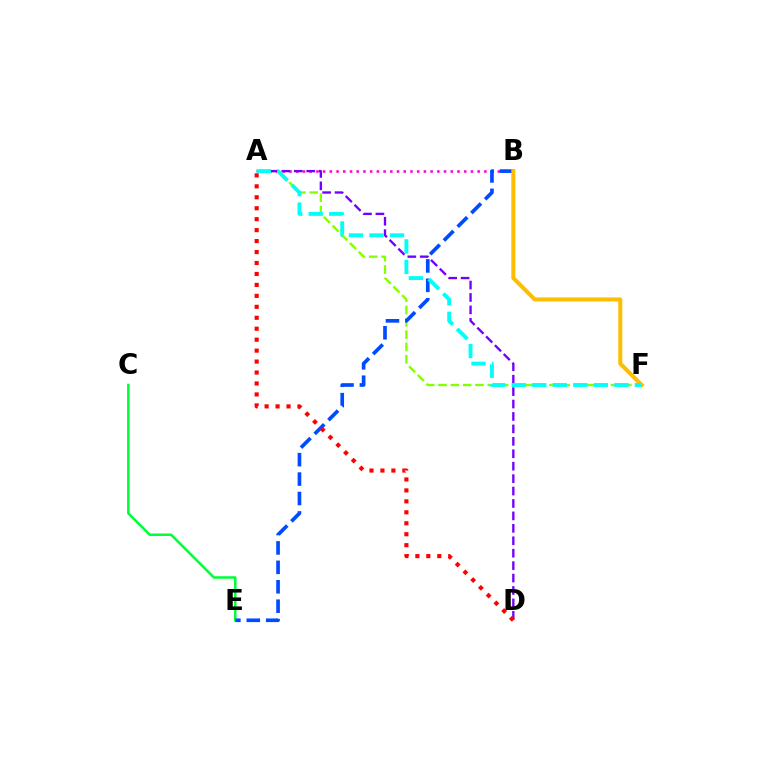{('A', 'F'): [{'color': '#84ff00', 'line_style': 'dashed', 'thickness': 1.67}, {'color': '#00fff6', 'line_style': 'dashed', 'thickness': 2.79}], ('C', 'E'): [{'color': '#00ff39', 'line_style': 'solid', 'thickness': 1.82}], ('A', 'B'): [{'color': '#ff00cf', 'line_style': 'dotted', 'thickness': 1.83}], ('A', 'D'): [{'color': '#7200ff', 'line_style': 'dashed', 'thickness': 1.69}, {'color': '#ff0000', 'line_style': 'dotted', 'thickness': 2.98}], ('B', 'E'): [{'color': '#004bff', 'line_style': 'dashed', 'thickness': 2.64}], ('B', 'F'): [{'color': '#ffbd00', 'line_style': 'solid', 'thickness': 2.91}]}